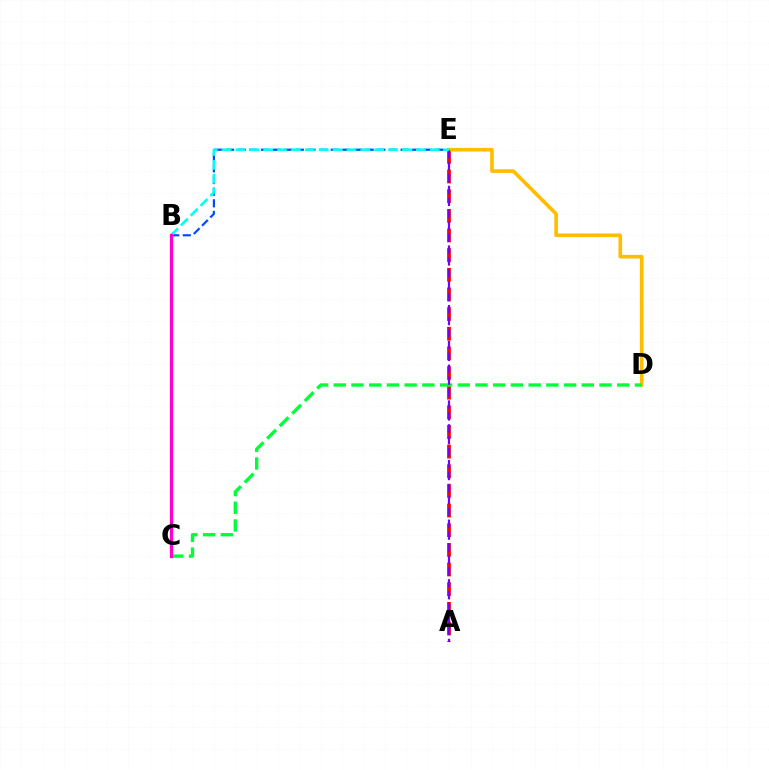{('B', 'C'): [{'color': '#84ff00', 'line_style': 'solid', 'thickness': 1.88}, {'color': '#ff00cf', 'line_style': 'solid', 'thickness': 2.36}], ('B', 'E'): [{'color': '#004bff', 'line_style': 'dashed', 'thickness': 1.58}, {'color': '#00fff6', 'line_style': 'dashed', 'thickness': 1.89}], ('A', 'E'): [{'color': '#ff0000', 'line_style': 'dashed', 'thickness': 2.67}, {'color': '#7200ff', 'line_style': 'dashed', 'thickness': 1.62}], ('D', 'E'): [{'color': '#ffbd00', 'line_style': 'solid', 'thickness': 2.62}], ('C', 'D'): [{'color': '#00ff39', 'line_style': 'dashed', 'thickness': 2.41}]}